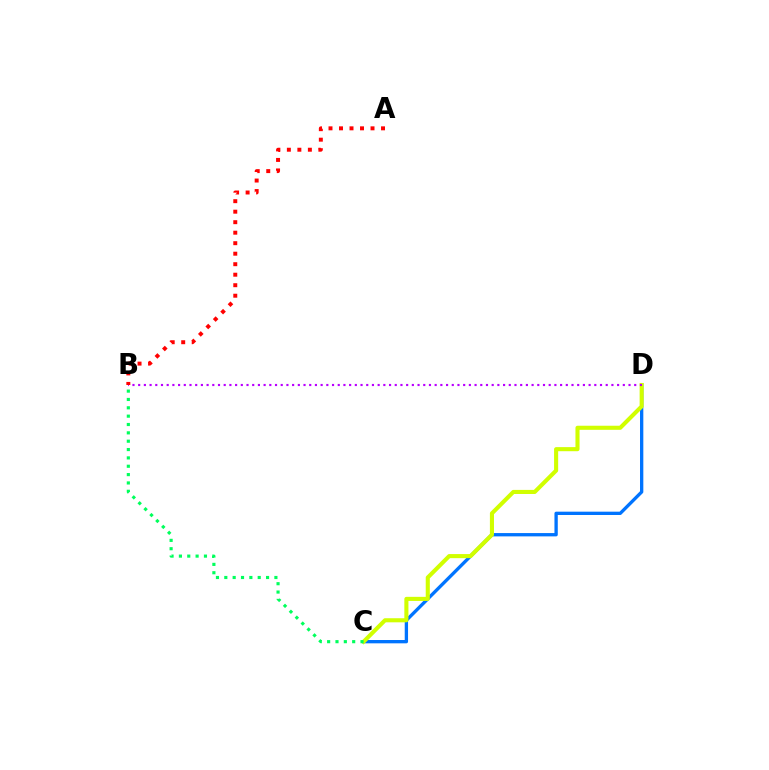{('C', 'D'): [{'color': '#0074ff', 'line_style': 'solid', 'thickness': 2.39}, {'color': '#d1ff00', 'line_style': 'solid', 'thickness': 2.94}], ('B', 'D'): [{'color': '#b900ff', 'line_style': 'dotted', 'thickness': 1.55}], ('A', 'B'): [{'color': '#ff0000', 'line_style': 'dotted', 'thickness': 2.85}], ('B', 'C'): [{'color': '#00ff5c', 'line_style': 'dotted', 'thickness': 2.27}]}